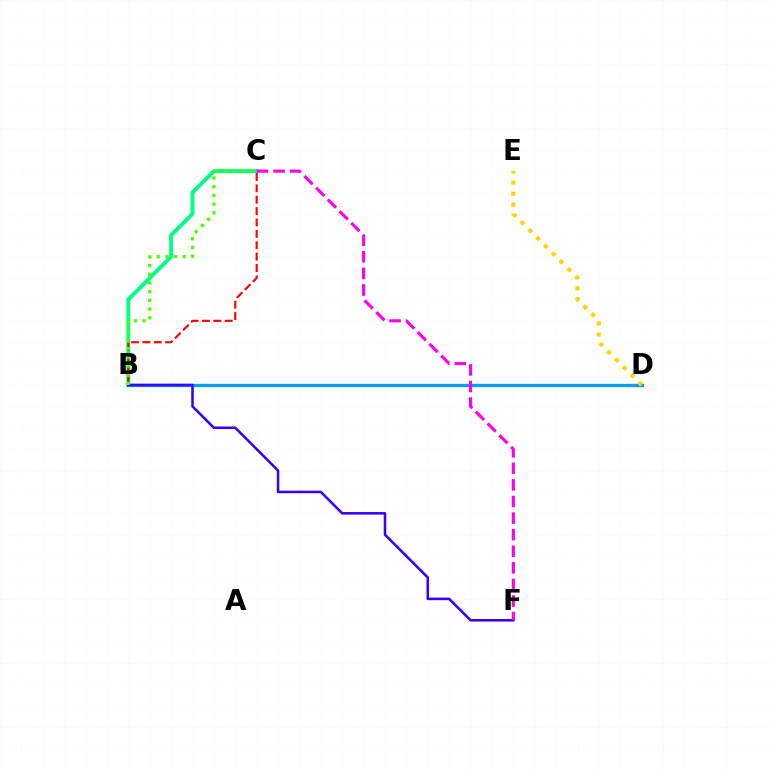{('B', 'C'): [{'color': '#00ff86', 'line_style': 'solid', 'thickness': 2.84}, {'color': '#ff0000', 'line_style': 'dashed', 'thickness': 1.55}, {'color': '#4fff00', 'line_style': 'dotted', 'thickness': 2.36}], ('B', 'D'): [{'color': '#009eff', 'line_style': 'solid', 'thickness': 2.39}], ('B', 'F'): [{'color': '#3700ff', 'line_style': 'solid', 'thickness': 1.84}], ('D', 'E'): [{'color': '#ffd500', 'line_style': 'dotted', 'thickness': 2.99}], ('C', 'F'): [{'color': '#ff00ed', 'line_style': 'dashed', 'thickness': 2.25}]}